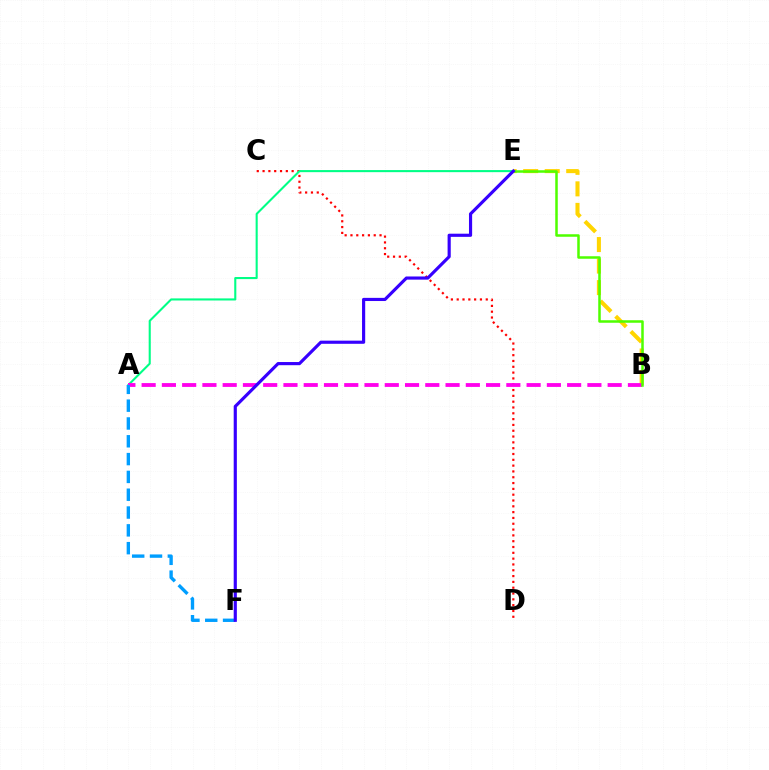{('C', 'D'): [{'color': '#ff0000', 'line_style': 'dotted', 'thickness': 1.58}], ('A', 'E'): [{'color': '#00ff86', 'line_style': 'solid', 'thickness': 1.51}], ('B', 'E'): [{'color': '#ffd500', 'line_style': 'dashed', 'thickness': 2.92}, {'color': '#4fff00', 'line_style': 'solid', 'thickness': 1.81}], ('A', 'B'): [{'color': '#ff00ed', 'line_style': 'dashed', 'thickness': 2.75}], ('A', 'F'): [{'color': '#009eff', 'line_style': 'dashed', 'thickness': 2.42}], ('E', 'F'): [{'color': '#3700ff', 'line_style': 'solid', 'thickness': 2.27}]}